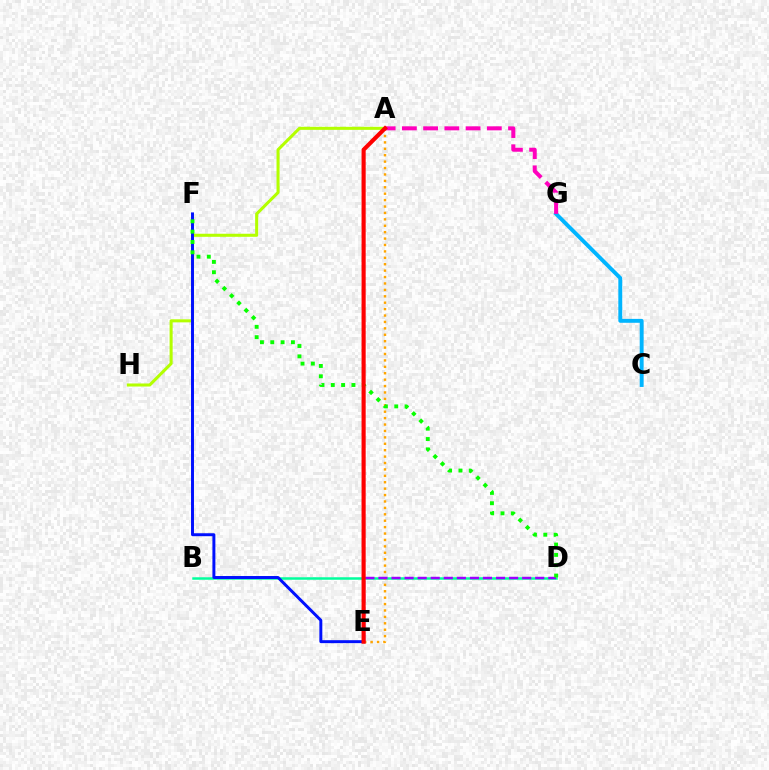{('B', 'D'): [{'color': '#00ff9d', 'line_style': 'solid', 'thickness': 1.8}], ('A', 'H'): [{'color': '#b3ff00', 'line_style': 'solid', 'thickness': 2.2}], ('C', 'G'): [{'color': '#00b5ff', 'line_style': 'solid', 'thickness': 2.81}], ('A', 'E'): [{'color': '#ffa500', 'line_style': 'dotted', 'thickness': 1.74}, {'color': '#ff0000', 'line_style': 'solid', 'thickness': 2.97}], ('A', 'G'): [{'color': '#ff00bd', 'line_style': 'dashed', 'thickness': 2.88}], ('E', 'F'): [{'color': '#0010ff', 'line_style': 'solid', 'thickness': 2.13}], ('D', 'E'): [{'color': '#9b00ff', 'line_style': 'dashed', 'thickness': 1.77}], ('D', 'F'): [{'color': '#08ff00', 'line_style': 'dotted', 'thickness': 2.81}]}